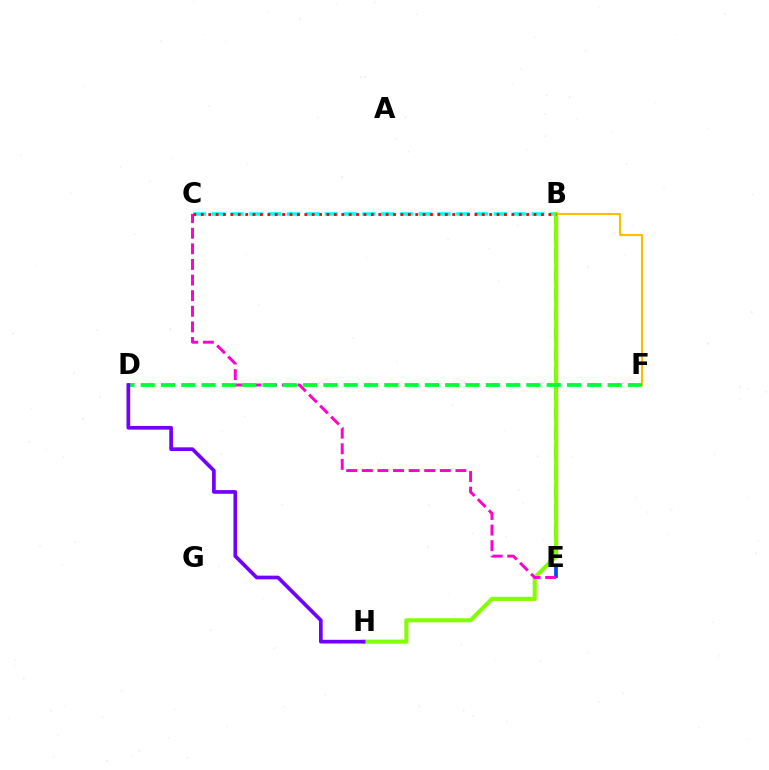{('B', 'C'): [{'color': '#00fff6', 'line_style': 'dashed', 'thickness': 2.55}, {'color': '#ff0000', 'line_style': 'dotted', 'thickness': 2.01}], ('B', 'F'): [{'color': '#ffbd00', 'line_style': 'solid', 'thickness': 1.52}], ('B', 'E'): [{'color': '#004bff', 'line_style': 'dashed', 'thickness': 2.68}], ('B', 'H'): [{'color': '#84ff00', 'line_style': 'solid', 'thickness': 2.95}], ('C', 'E'): [{'color': '#ff00cf', 'line_style': 'dashed', 'thickness': 2.12}], ('D', 'F'): [{'color': '#00ff39', 'line_style': 'dashed', 'thickness': 2.76}], ('D', 'H'): [{'color': '#7200ff', 'line_style': 'solid', 'thickness': 2.66}]}